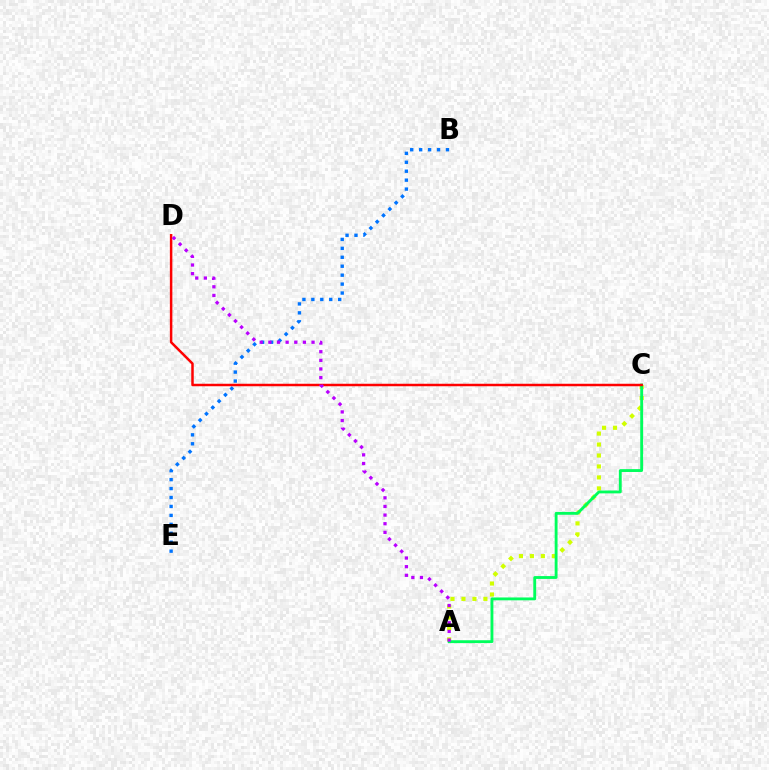{('B', 'E'): [{'color': '#0074ff', 'line_style': 'dotted', 'thickness': 2.43}], ('A', 'C'): [{'color': '#d1ff00', 'line_style': 'dotted', 'thickness': 2.98}, {'color': '#00ff5c', 'line_style': 'solid', 'thickness': 2.05}], ('C', 'D'): [{'color': '#ff0000', 'line_style': 'solid', 'thickness': 1.79}], ('A', 'D'): [{'color': '#b900ff', 'line_style': 'dotted', 'thickness': 2.35}]}